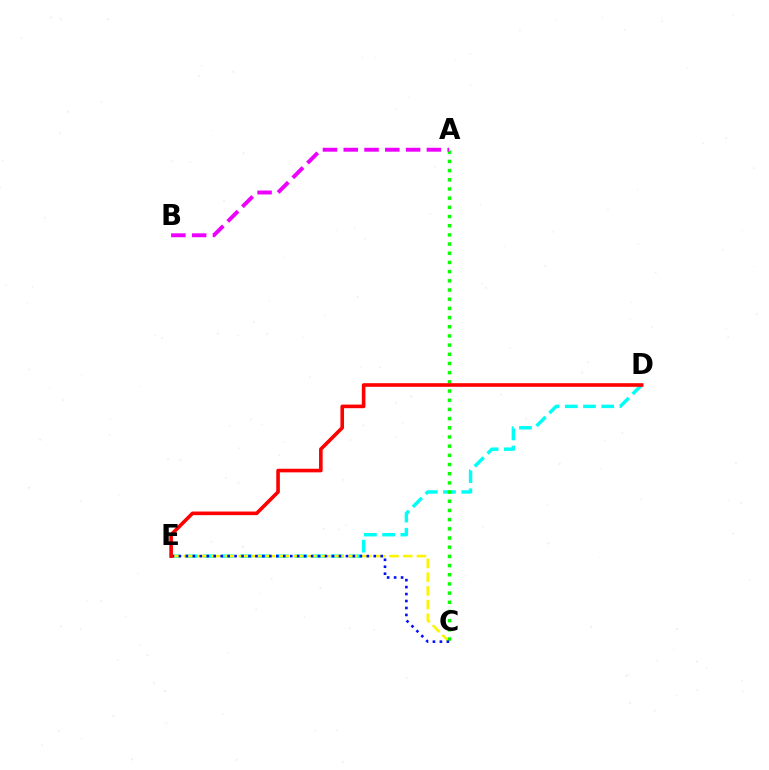{('D', 'E'): [{'color': '#00fff6', 'line_style': 'dashed', 'thickness': 2.48}, {'color': '#ff0000', 'line_style': 'solid', 'thickness': 2.6}], ('C', 'E'): [{'color': '#fcf500', 'line_style': 'dashed', 'thickness': 1.86}, {'color': '#0010ff', 'line_style': 'dotted', 'thickness': 1.89}], ('A', 'C'): [{'color': '#08ff00', 'line_style': 'dotted', 'thickness': 2.5}], ('A', 'B'): [{'color': '#ee00ff', 'line_style': 'dashed', 'thickness': 2.82}]}